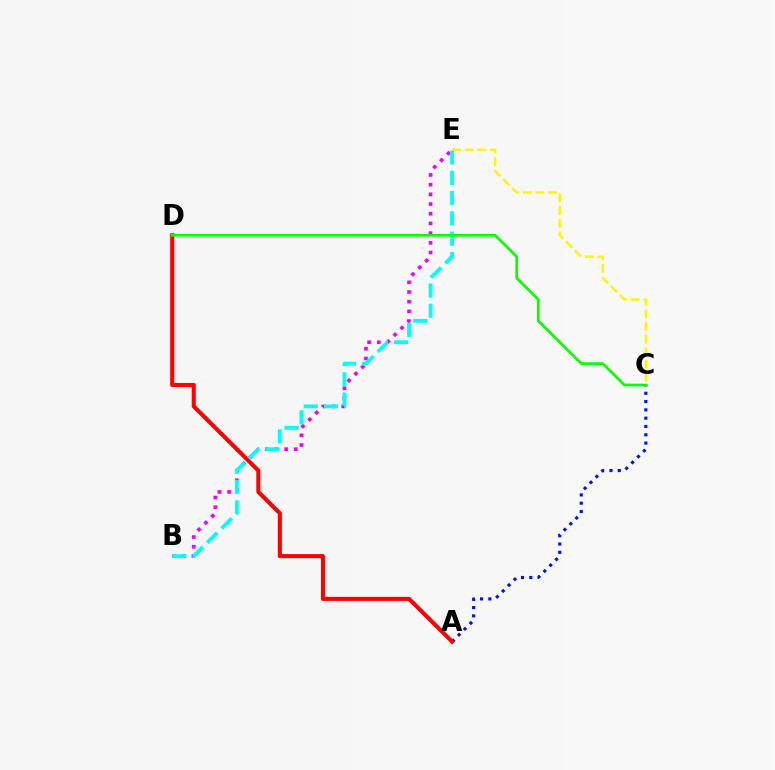{('A', 'C'): [{'color': '#0010ff', 'line_style': 'dotted', 'thickness': 2.25}], ('B', 'E'): [{'color': '#ee00ff', 'line_style': 'dotted', 'thickness': 2.63}, {'color': '#00fff6', 'line_style': 'dashed', 'thickness': 2.76}], ('A', 'D'): [{'color': '#ff0000', 'line_style': 'solid', 'thickness': 2.93}], ('C', 'D'): [{'color': '#08ff00', 'line_style': 'solid', 'thickness': 1.92}], ('C', 'E'): [{'color': '#fcf500', 'line_style': 'dashed', 'thickness': 1.72}]}